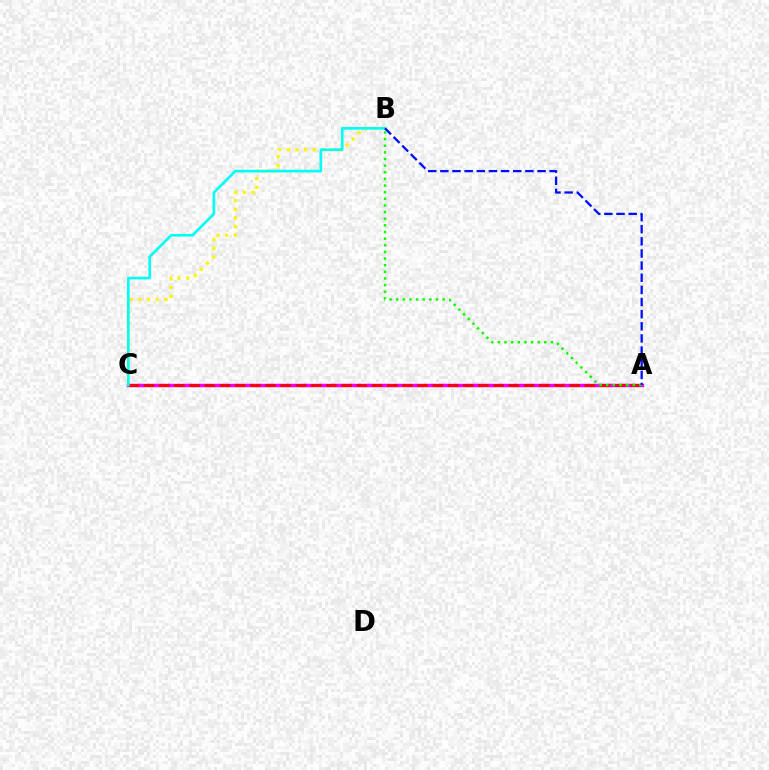{('B', 'C'): [{'color': '#fcf500', 'line_style': 'dotted', 'thickness': 2.35}, {'color': '#00fff6', 'line_style': 'solid', 'thickness': 1.91}], ('A', 'C'): [{'color': '#ee00ff', 'line_style': 'solid', 'thickness': 2.48}, {'color': '#ff0000', 'line_style': 'dashed', 'thickness': 2.07}], ('A', 'B'): [{'color': '#08ff00', 'line_style': 'dotted', 'thickness': 1.8}, {'color': '#0010ff', 'line_style': 'dashed', 'thickness': 1.65}]}